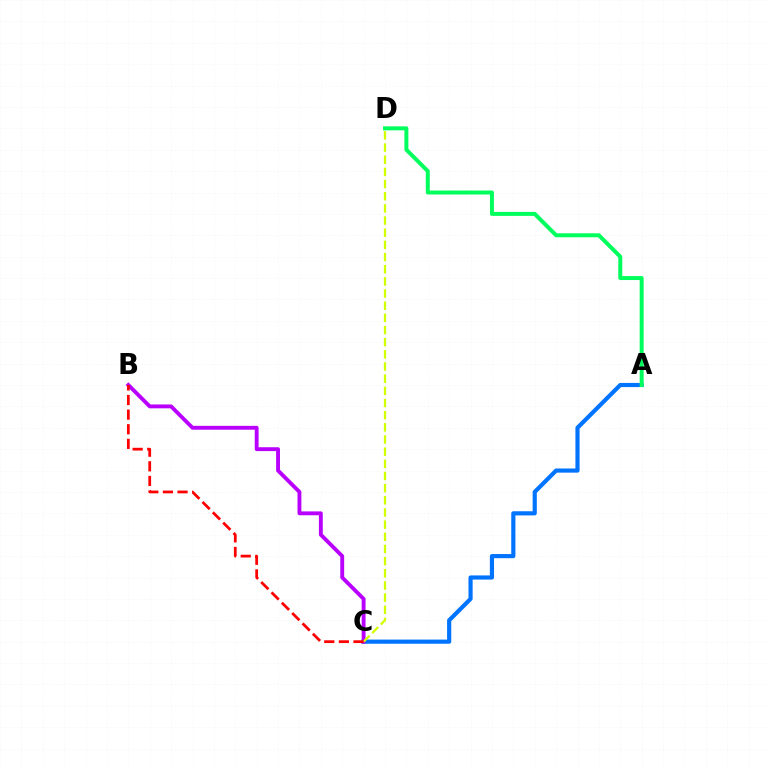{('A', 'C'): [{'color': '#0074ff', 'line_style': 'solid', 'thickness': 2.99}], ('B', 'C'): [{'color': '#b900ff', 'line_style': 'solid', 'thickness': 2.79}, {'color': '#ff0000', 'line_style': 'dashed', 'thickness': 1.99}], ('A', 'D'): [{'color': '#00ff5c', 'line_style': 'solid', 'thickness': 2.87}], ('C', 'D'): [{'color': '#d1ff00', 'line_style': 'dashed', 'thickness': 1.65}]}